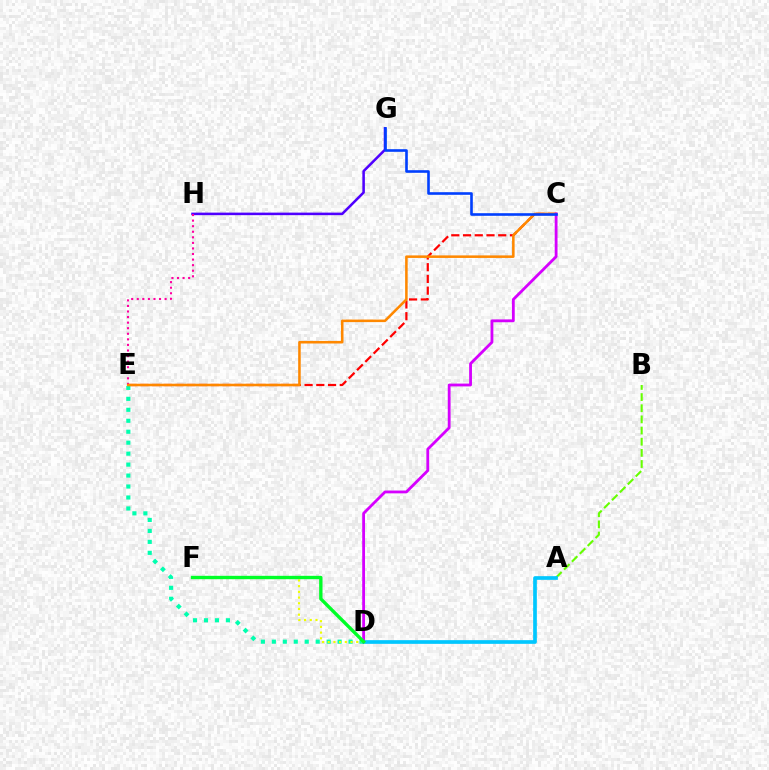{('C', 'E'): [{'color': '#ff0000', 'line_style': 'dashed', 'thickness': 1.59}, {'color': '#ff8800', 'line_style': 'solid', 'thickness': 1.83}], ('G', 'H'): [{'color': '#4f00ff', 'line_style': 'solid', 'thickness': 1.83}], ('A', 'B'): [{'color': '#66ff00', 'line_style': 'dashed', 'thickness': 1.52}], ('D', 'E'): [{'color': '#00ffaf', 'line_style': 'dotted', 'thickness': 2.98}], ('E', 'H'): [{'color': '#ff00a0', 'line_style': 'dotted', 'thickness': 1.51}], ('A', 'D'): [{'color': '#00c7ff', 'line_style': 'solid', 'thickness': 2.65}], ('D', 'F'): [{'color': '#eeff00', 'line_style': 'dotted', 'thickness': 1.55}, {'color': '#00ff27', 'line_style': 'solid', 'thickness': 2.42}], ('C', 'D'): [{'color': '#d600ff', 'line_style': 'solid', 'thickness': 2.02}], ('C', 'G'): [{'color': '#003fff', 'line_style': 'solid', 'thickness': 1.88}]}